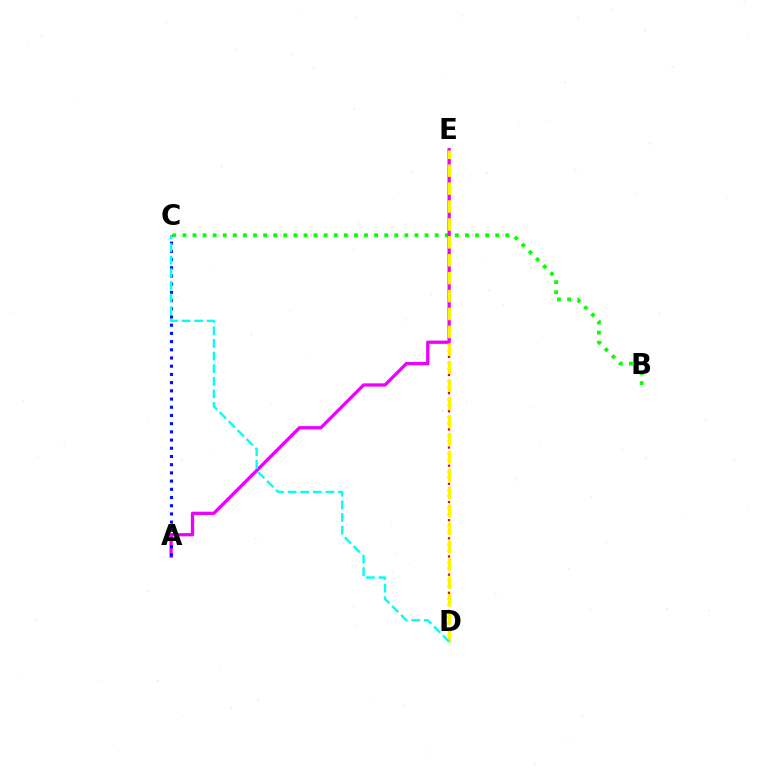{('D', 'E'): [{'color': '#ff0000', 'line_style': 'dotted', 'thickness': 1.64}, {'color': '#fcf500', 'line_style': 'dashed', 'thickness': 2.43}], ('B', 'C'): [{'color': '#08ff00', 'line_style': 'dotted', 'thickness': 2.74}], ('A', 'E'): [{'color': '#ee00ff', 'line_style': 'solid', 'thickness': 2.38}], ('A', 'C'): [{'color': '#0010ff', 'line_style': 'dotted', 'thickness': 2.23}], ('C', 'D'): [{'color': '#00fff6', 'line_style': 'dashed', 'thickness': 1.71}]}